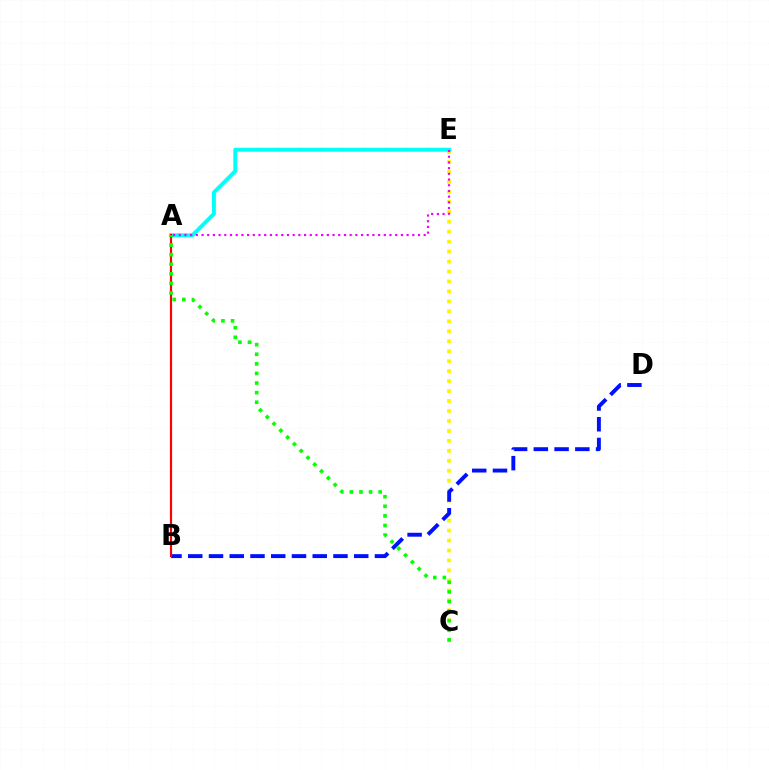{('C', 'E'): [{'color': '#fcf500', 'line_style': 'dotted', 'thickness': 2.71}], ('A', 'E'): [{'color': '#00fff6', 'line_style': 'solid', 'thickness': 2.84}, {'color': '#ee00ff', 'line_style': 'dotted', 'thickness': 1.55}], ('B', 'D'): [{'color': '#0010ff', 'line_style': 'dashed', 'thickness': 2.82}], ('A', 'B'): [{'color': '#ff0000', 'line_style': 'solid', 'thickness': 1.57}], ('A', 'C'): [{'color': '#08ff00', 'line_style': 'dotted', 'thickness': 2.61}]}